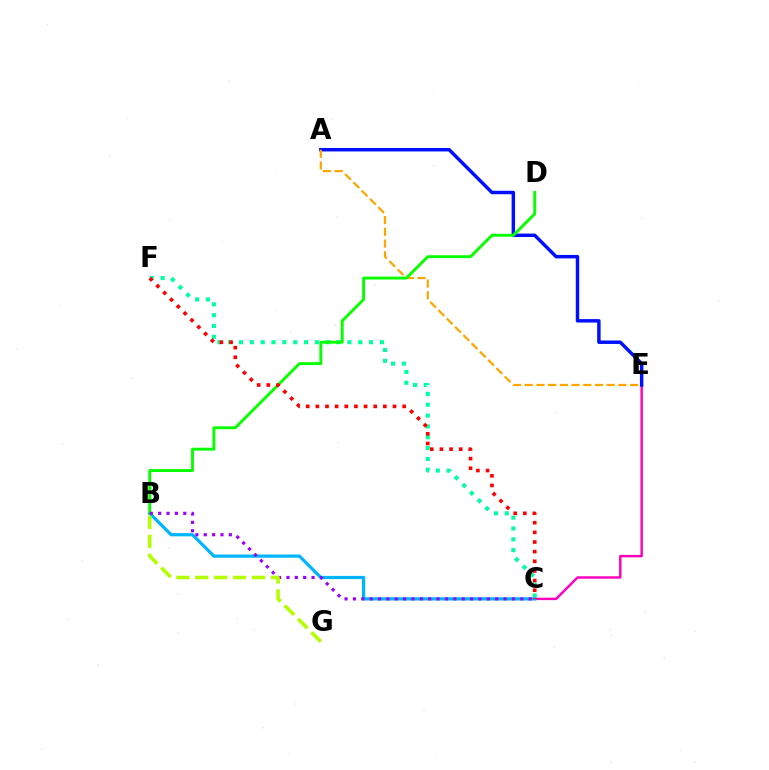{('C', 'F'): [{'color': '#00ff9d', 'line_style': 'dotted', 'thickness': 2.94}, {'color': '#ff0000', 'line_style': 'dotted', 'thickness': 2.62}], ('C', 'E'): [{'color': '#ff00bd', 'line_style': 'solid', 'thickness': 1.76}], ('A', 'E'): [{'color': '#0010ff', 'line_style': 'solid', 'thickness': 2.48}, {'color': '#ffa500', 'line_style': 'dashed', 'thickness': 1.59}], ('B', 'C'): [{'color': '#00b5ff', 'line_style': 'solid', 'thickness': 2.31}, {'color': '#9b00ff', 'line_style': 'dotted', 'thickness': 2.27}], ('B', 'D'): [{'color': '#08ff00', 'line_style': 'solid', 'thickness': 2.09}], ('B', 'G'): [{'color': '#b3ff00', 'line_style': 'dashed', 'thickness': 2.57}]}